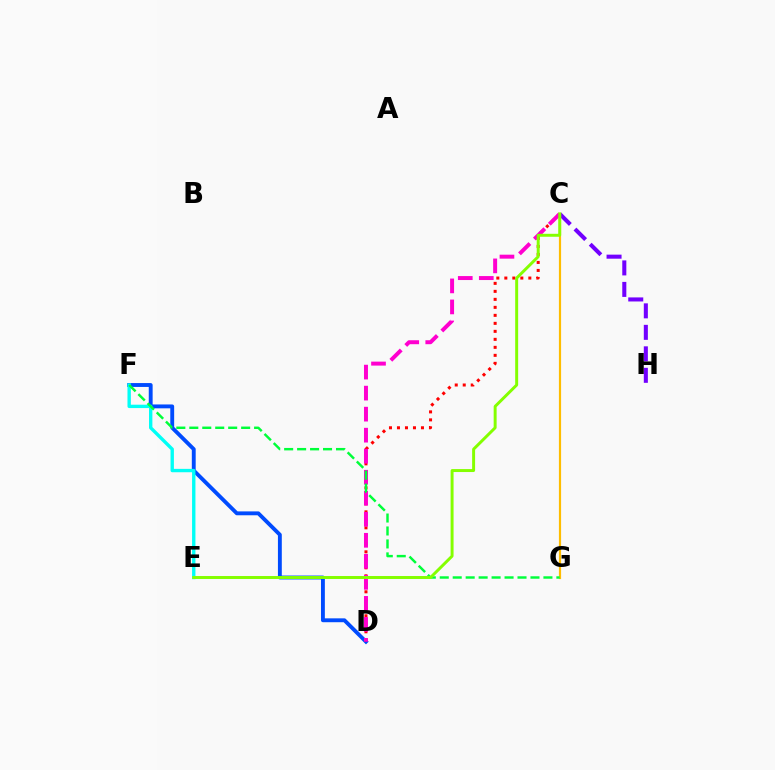{('D', 'F'): [{'color': '#004bff', 'line_style': 'solid', 'thickness': 2.79}], ('C', 'H'): [{'color': '#7200ff', 'line_style': 'dashed', 'thickness': 2.92}], ('C', 'D'): [{'color': '#ff0000', 'line_style': 'dotted', 'thickness': 2.17}, {'color': '#ff00cf', 'line_style': 'dashed', 'thickness': 2.86}], ('E', 'F'): [{'color': '#00fff6', 'line_style': 'solid', 'thickness': 2.43}], ('C', 'G'): [{'color': '#ffbd00', 'line_style': 'solid', 'thickness': 1.58}], ('F', 'G'): [{'color': '#00ff39', 'line_style': 'dashed', 'thickness': 1.76}], ('C', 'E'): [{'color': '#84ff00', 'line_style': 'solid', 'thickness': 2.13}]}